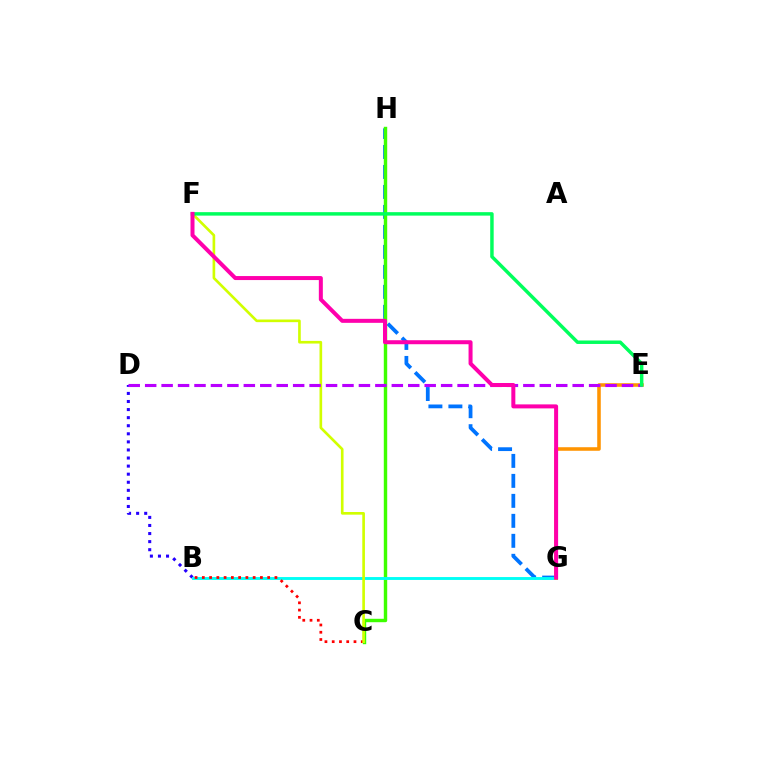{('G', 'H'): [{'color': '#0074ff', 'line_style': 'dashed', 'thickness': 2.71}], ('B', 'D'): [{'color': '#2500ff', 'line_style': 'dotted', 'thickness': 2.19}], ('C', 'H'): [{'color': '#3dff00', 'line_style': 'solid', 'thickness': 2.46}], ('B', 'G'): [{'color': '#00fff6', 'line_style': 'solid', 'thickness': 2.08}], ('B', 'C'): [{'color': '#ff0000', 'line_style': 'dotted', 'thickness': 1.97}], ('E', 'G'): [{'color': '#ff9400', 'line_style': 'solid', 'thickness': 2.56}], ('C', 'F'): [{'color': '#d1ff00', 'line_style': 'solid', 'thickness': 1.91}], ('D', 'E'): [{'color': '#b900ff', 'line_style': 'dashed', 'thickness': 2.23}], ('E', 'F'): [{'color': '#00ff5c', 'line_style': 'solid', 'thickness': 2.49}], ('F', 'G'): [{'color': '#ff00ac', 'line_style': 'solid', 'thickness': 2.88}]}